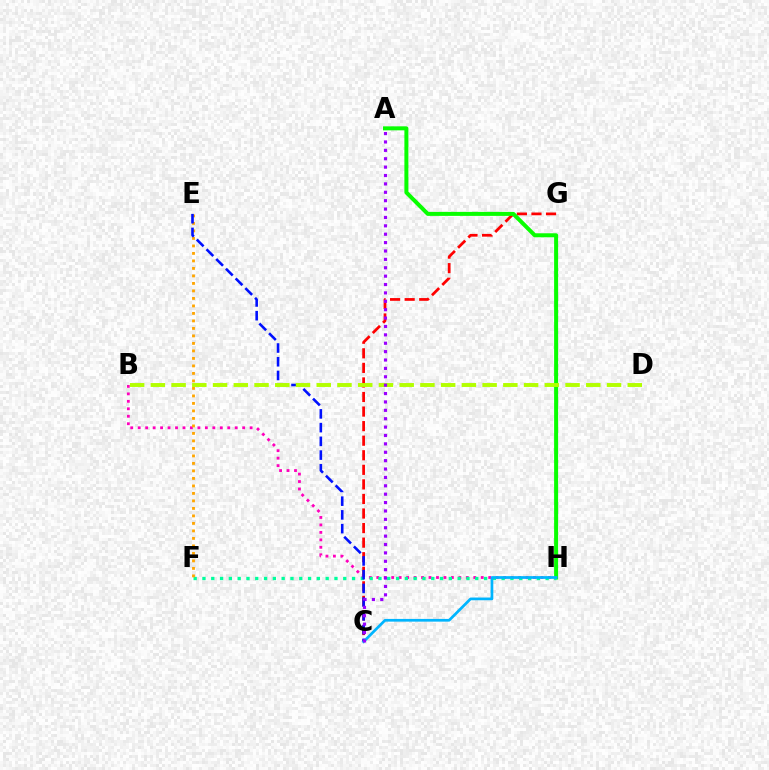{('C', 'G'): [{'color': '#ff0000', 'line_style': 'dashed', 'thickness': 1.98}], ('B', 'H'): [{'color': '#ff00bd', 'line_style': 'dotted', 'thickness': 2.03}], ('A', 'H'): [{'color': '#08ff00', 'line_style': 'solid', 'thickness': 2.88}], ('F', 'H'): [{'color': '#00ff9d', 'line_style': 'dotted', 'thickness': 2.39}], ('E', 'F'): [{'color': '#ffa500', 'line_style': 'dotted', 'thickness': 2.04}], ('C', 'E'): [{'color': '#0010ff', 'line_style': 'dashed', 'thickness': 1.87}], ('C', 'H'): [{'color': '#00b5ff', 'line_style': 'solid', 'thickness': 1.96}], ('B', 'D'): [{'color': '#b3ff00', 'line_style': 'dashed', 'thickness': 2.82}], ('A', 'C'): [{'color': '#9b00ff', 'line_style': 'dotted', 'thickness': 2.28}]}